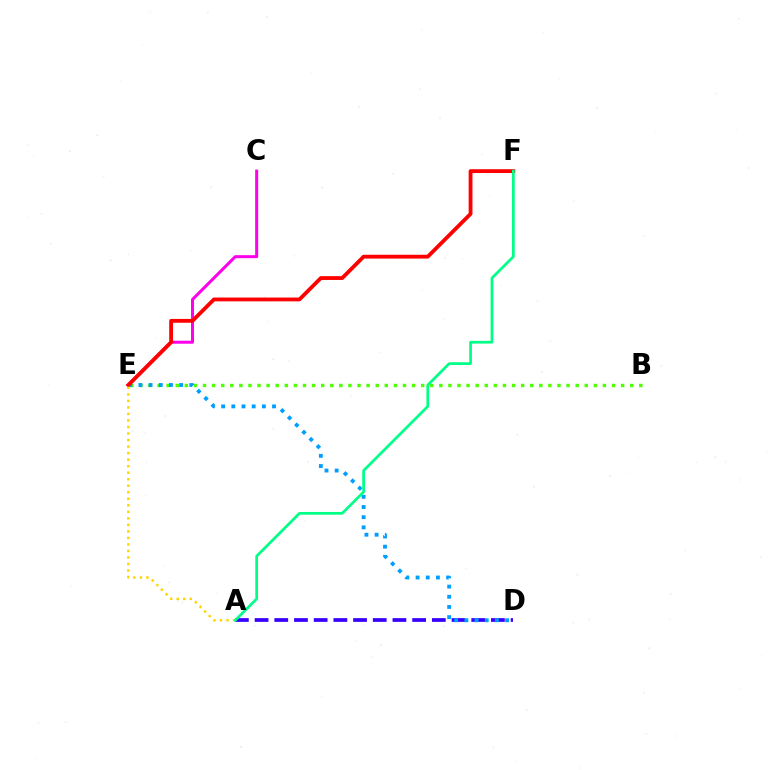{('B', 'E'): [{'color': '#4fff00', 'line_style': 'dotted', 'thickness': 2.47}], ('C', 'E'): [{'color': '#ff00ed', 'line_style': 'solid', 'thickness': 2.17}], ('A', 'D'): [{'color': '#3700ff', 'line_style': 'dashed', 'thickness': 2.68}], ('D', 'E'): [{'color': '#009eff', 'line_style': 'dotted', 'thickness': 2.76}], ('E', 'F'): [{'color': '#ff0000', 'line_style': 'solid', 'thickness': 2.75}], ('A', 'E'): [{'color': '#ffd500', 'line_style': 'dotted', 'thickness': 1.77}], ('A', 'F'): [{'color': '#00ff86', 'line_style': 'solid', 'thickness': 1.97}]}